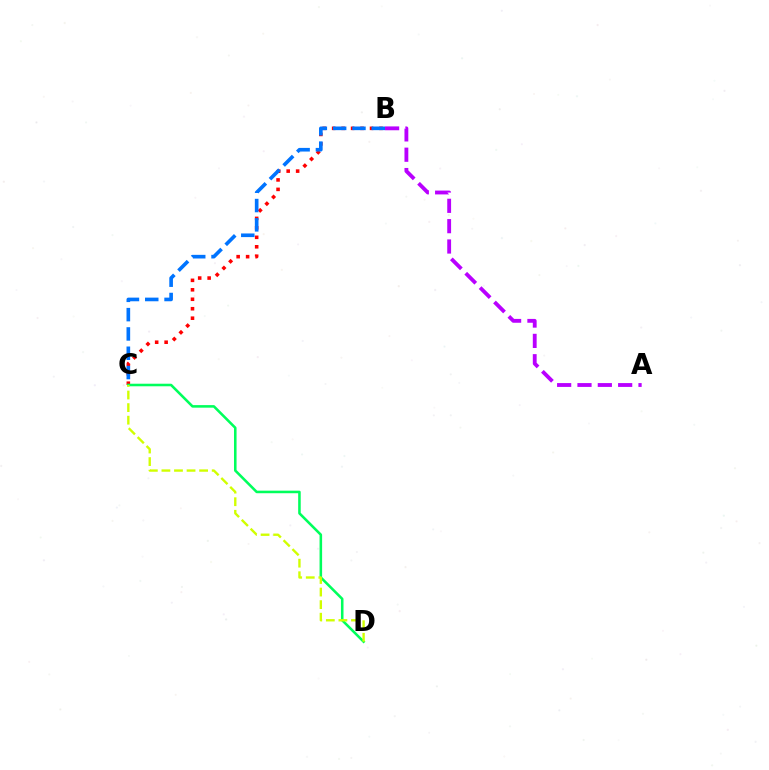{('B', 'C'): [{'color': '#ff0000', 'line_style': 'dotted', 'thickness': 2.57}, {'color': '#0074ff', 'line_style': 'dashed', 'thickness': 2.62}], ('C', 'D'): [{'color': '#00ff5c', 'line_style': 'solid', 'thickness': 1.84}, {'color': '#d1ff00', 'line_style': 'dashed', 'thickness': 1.71}], ('A', 'B'): [{'color': '#b900ff', 'line_style': 'dashed', 'thickness': 2.76}]}